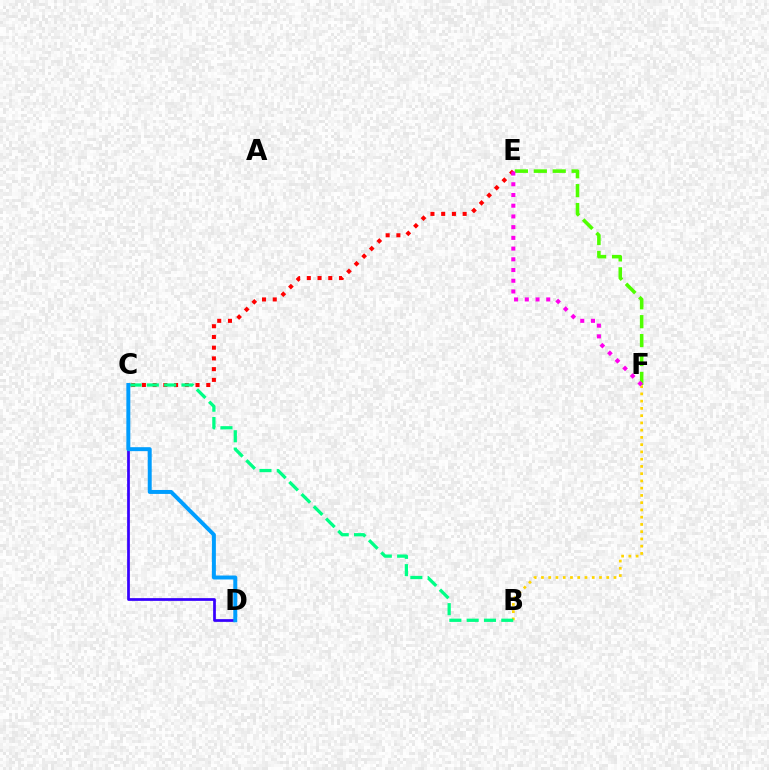{('E', 'F'): [{'color': '#4fff00', 'line_style': 'dashed', 'thickness': 2.57}, {'color': '#ff00ed', 'line_style': 'dotted', 'thickness': 2.91}], ('B', 'F'): [{'color': '#ffd500', 'line_style': 'dotted', 'thickness': 1.97}], ('C', 'D'): [{'color': '#3700ff', 'line_style': 'solid', 'thickness': 1.97}, {'color': '#009eff', 'line_style': 'solid', 'thickness': 2.85}], ('C', 'E'): [{'color': '#ff0000', 'line_style': 'dotted', 'thickness': 2.92}], ('B', 'C'): [{'color': '#00ff86', 'line_style': 'dashed', 'thickness': 2.35}]}